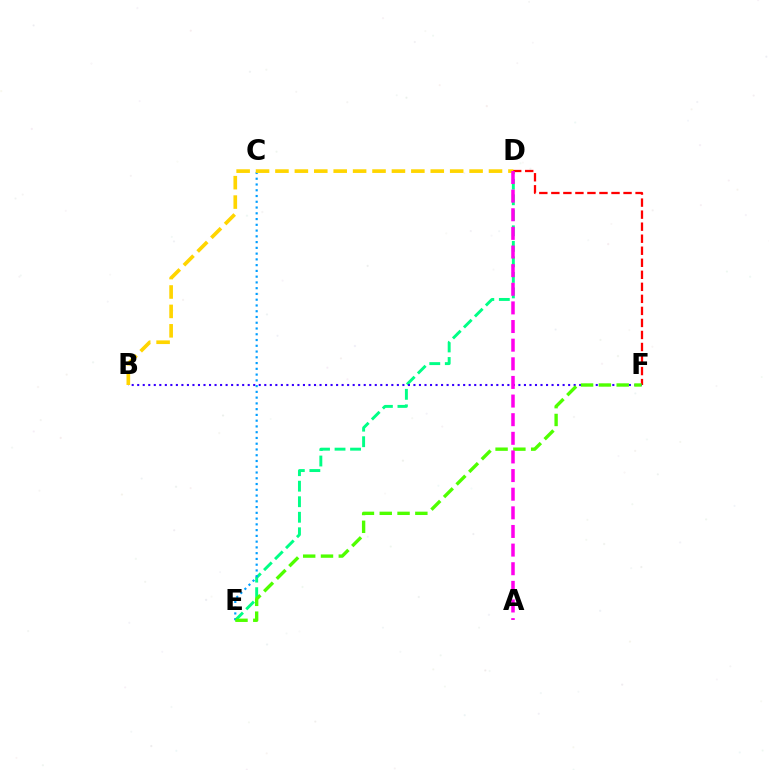{('D', 'E'): [{'color': '#00ff86', 'line_style': 'dashed', 'thickness': 2.11}], ('D', 'F'): [{'color': '#ff0000', 'line_style': 'dashed', 'thickness': 1.63}], ('B', 'F'): [{'color': '#3700ff', 'line_style': 'dotted', 'thickness': 1.5}], ('C', 'E'): [{'color': '#009eff', 'line_style': 'dotted', 'thickness': 1.57}], ('B', 'D'): [{'color': '#ffd500', 'line_style': 'dashed', 'thickness': 2.64}], ('E', 'F'): [{'color': '#4fff00', 'line_style': 'dashed', 'thickness': 2.42}], ('A', 'D'): [{'color': '#ff00ed', 'line_style': 'dashed', 'thickness': 2.53}]}